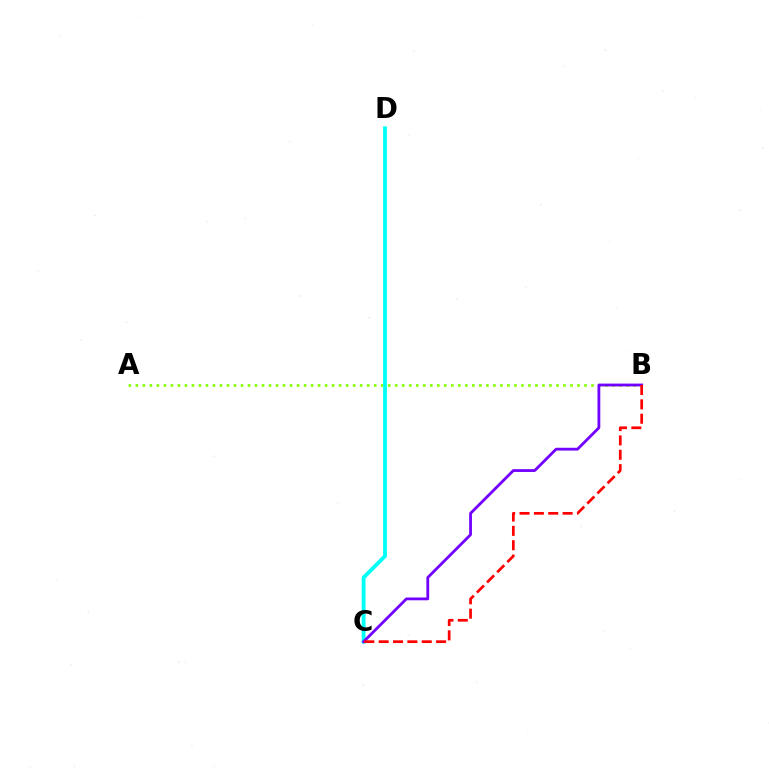{('A', 'B'): [{'color': '#84ff00', 'line_style': 'dotted', 'thickness': 1.9}], ('C', 'D'): [{'color': '#00fff6', 'line_style': 'solid', 'thickness': 2.76}], ('B', 'C'): [{'color': '#7200ff', 'line_style': 'solid', 'thickness': 2.01}, {'color': '#ff0000', 'line_style': 'dashed', 'thickness': 1.95}]}